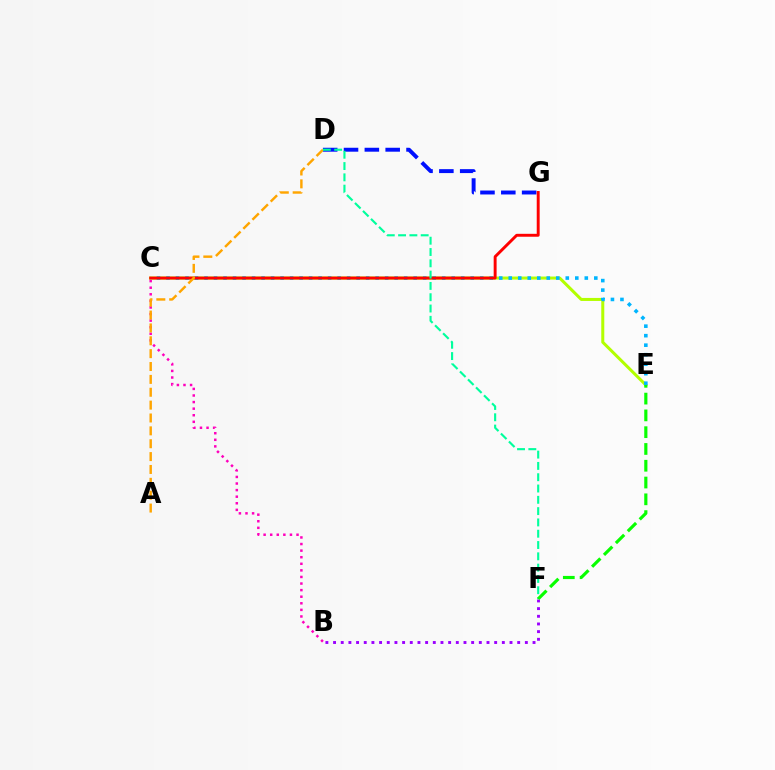{('B', 'F'): [{'color': '#9b00ff', 'line_style': 'dotted', 'thickness': 2.08}], ('C', 'E'): [{'color': '#b3ff00', 'line_style': 'solid', 'thickness': 2.18}, {'color': '#00b5ff', 'line_style': 'dotted', 'thickness': 2.58}], ('D', 'G'): [{'color': '#0010ff', 'line_style': 'dashed', 'thickness': 2.83}], ('C', 'G'): [{'color': '#ff0000', 'line_style': 'solid', 'thickness': 2.1}], ('B', 'C'): [{'color': '#ff00bd', 'line_style': 'dotted', 'thickness': 1.79}], ('A', 'D'): [{'color': '#ffa500', 'line_style': 'dashed', 'thickness': 1.75}], ('D', 'F'): [{'color': '#00ff9d', 'line_style': 'dashed', 'thickness': 1.54}], ('E', 'F'): [{'color': '#08ff00', 'line_style': 'dashed', 'thickness': 2.28}]}